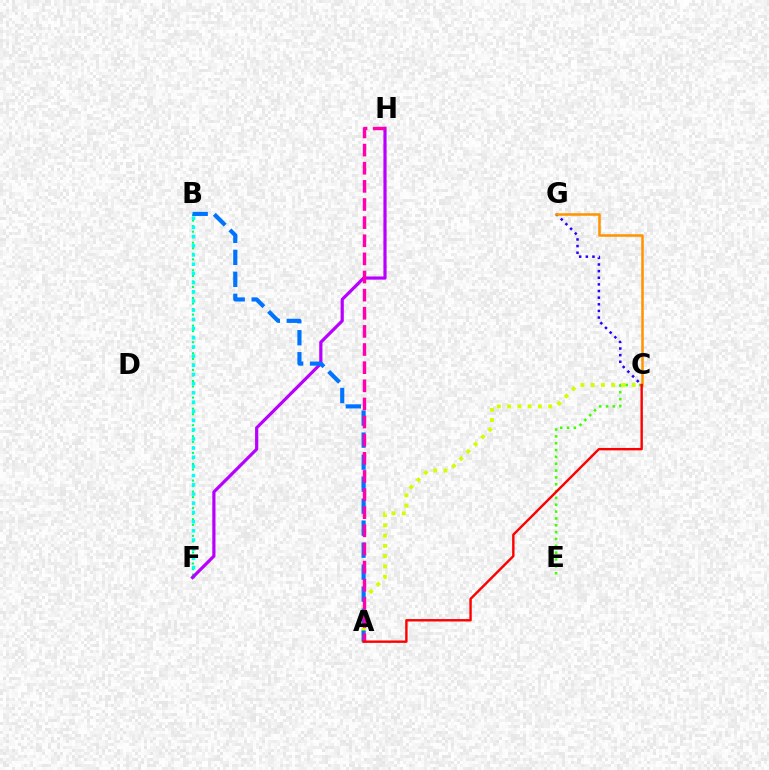{('C', 'E'): [{'color': '#3dff00', 'line_style': 'dotted', 'thickness': 1.86}], ('B', 'F'): [{'color': '#00ff5c', 'line_style': 'dotted', 'thickness': 1.5}, {'color': '#00fff6', 'line_style': 'dotted', 'thickness': 2.5}], ('A', 'C'): [{'color': '#d1ff00', 'line_style': 'dotted', 'thickness': 2.79}, {'color': '#ff0000', 'line_style': 'solid', 'thickness': 1.73}], ('C', 'G'): [{'color': '#2500ff', 'line_style': 'dotted', 'thickness': 1.8}, {'color': '#ff9400', 'line_style': 'solid', 'thickness': 1.82}], ('F', 'H'): [{'color': '#b900ff', 'line_style': 'solid', 'thickness': 2.3}], ('A', 'B'): [{'color': '#0074ff', 'line_style': 'dashed', 'thickness': 2.99}], ('A', 'H'): [{'color': '#ff00ac', 'line_style': 'dashed', 'thickness': 2.46}]}